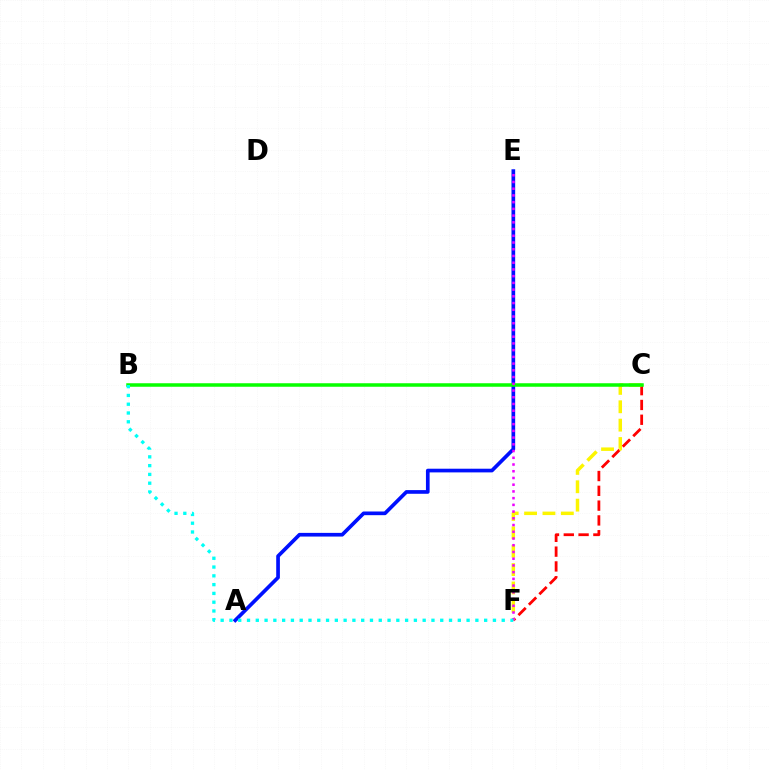{('C', 'F'): [{'color': '#ff0000', 'line_style': 'dashed', 'thickness': 2.01}, {'color': '#fcf500', 'line_style': 'dashed', 'thickness': 2.5}], ('A', 'E'): [{'color': '#0010ff', 'line_style': 'solid', 'thickness': 2.65}], ('B', 'C'): [{'color': '#08ff00', 'line_style': 'solid', 'thickness': 2.52}], ('E', 'F'): [{'color': '#ee00ff', 'line_style': 'dotted', 'thickness': 1.83}], ('B', 'F'): [{'color': '#00fff6', 'line_style': 'dotted', 'thickness': 2.39}]}